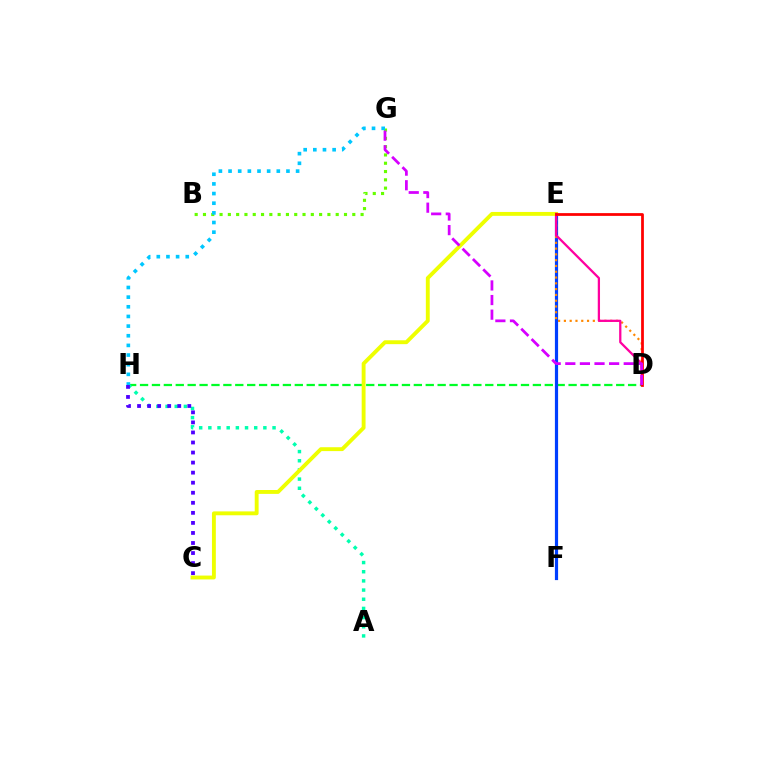{('B', 'G'): [{'color': '#66ff00', 'line_style': 'dotted', 'thickness': 2.25}], ('D', 'H'): [{'color': '#00ff27', 'line_style': 'dashed', 'thickness': 1.62}], ('A', 'H'): [{'color': '#00ffaf', 'line_style': 'dotted', 'thickness': 2.49}], ('E', 'F'): [{'color': '#003fff', 'line_style': 'solid', 'thickness': 2.29}], ('D', 'E'): [{'color': '#ff8800', 'line_style': 'dotted', 'thickness': 1.57}, {'color': '#ff00a0', 'line_style': 'solid', 'thickness': 1.63}, {'color': '#ff0000', 'line_style': 'solid', 'thickness': 1.98}], ('C', 'E'): [{'color': '#eeff00', 'line_style': 'solid', 'thickness': 2.79}], ('D', 'G'): [{'color': '#d600ff', 'line_style': 'dashed', 'thickness': 1.98}], ('G', 'H'): [{'color': '#00c7ff', 'line_style': 'dotted', 'thickness': 2.62}], ('C', 'H'): [{'color': '#4f00ff', 'line_style': 'dotted', 'thickness': 2.73}]}